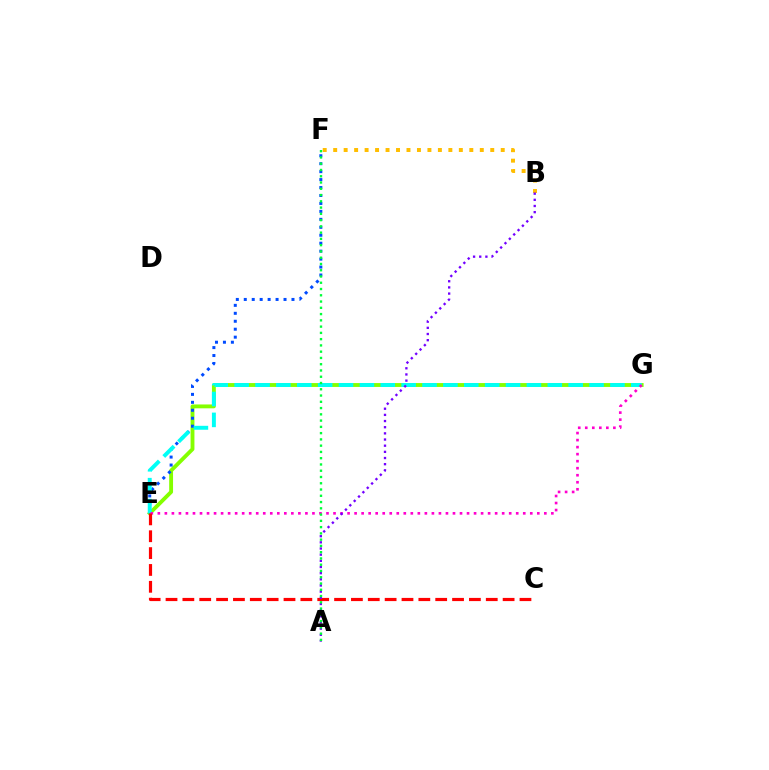{('E', 'G'): [{'color': '#84ff00', 'line_style': 'solid', 'thickness': 2.78}, {'color': '#00fff6', 'line_style': 'dashed', 'thickness': 2.84}, {'color': '#ff00cf', 'line_style': 'dotted', 'thickness': 1.91}], ('E', 'F'): [{'color': '#004bff', 'line_style': 'dotted', 'thickness': 2.16}], ('B', 'F'): [{'color': '#ffbd00', 'line_style': 'dotted', 'thickness': 2.85}], ('C', 'E'): [{'color': '#ff0000', 'line_style': 'dashed', 'thickness': 2.29}], ('A', 'B'): [{'color': '#7200ff', 'line_style': 'dotted', 'thickness': 1.67}], ('A', 'F'): [{'color': '#00ff39', 'line_style': 'dotted', 'thickness': 1.7}]}